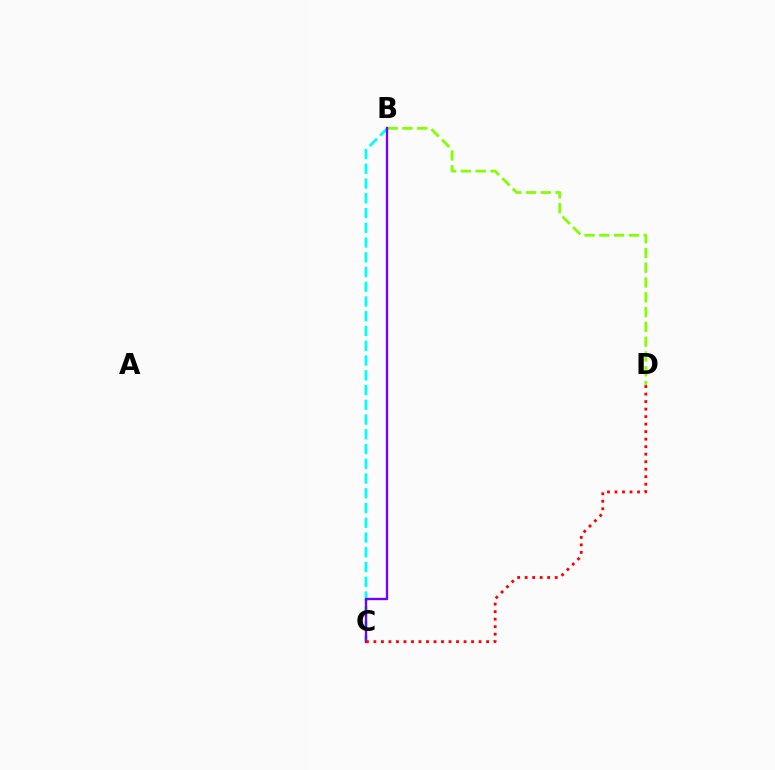{('B', 'D'): [{'color': '#84ff00', 'line_style': 'dashed', 'thickness': 2.01}], ('B', 'C'): [{'color': '#00fff6', 'line_style': 'dashed', 'thickness': 2.0}, {'color': '#7200ff', 'line_style': 'solid', 'thickness': 1.67}], ('C', 'D'): [{'color': '#ff0000', 'line_style': 'dotted', 'thickness': 2.04}]}